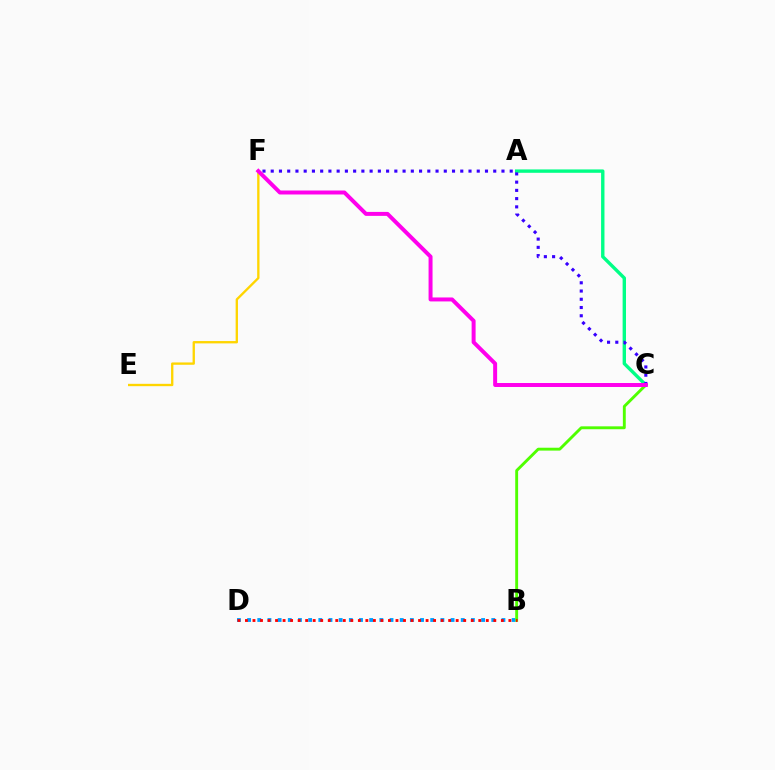{('B', 'D'): [{'color': '#009eff', 'line_style': 'dotted', 'thickness': 2.76}, {'color': '#ff0000', 'line_style': 'dotted', 'thickness': 2.04}], ('B', 'C'): [{'color': '#4fff00', 'line_style': 'solid', 'thickness': 2.08}], ('E', 'F'): [{'color': '#ffd500', 'line_style': 'solid', 'thickness': 1.68}], ('A', 'C'): [{'color': '#00ff86', 'line_style': 'solid', 'thickness': 2.43}], ('C', 'F'): [{'color': '#3700ff', 'line_style': 'dotted', 'thickness': 2.24}, {'color': '#ff00ed', 'line_style': 'solid', 'thickness': 2.86}]}